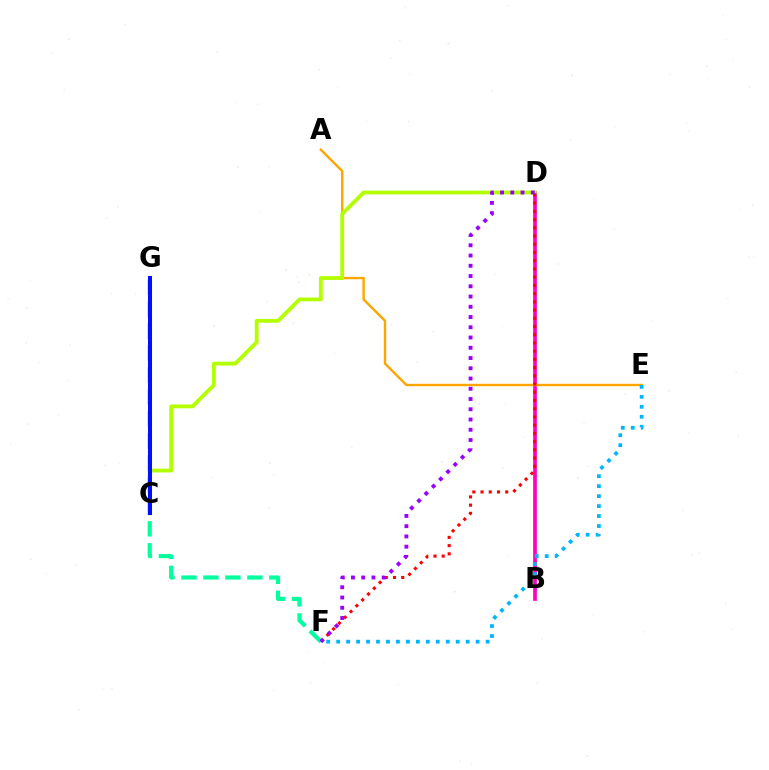{('B', 'D'): [{'color': '#ff00bd', 'line_style': 'solid', 'thickness': 2.66}], ('A', 'E'): [{'color': '#ffa500', 'line_style': 'solid', 'thickness': 1.73}], ('C', 'G'): [{'color': '#08ff00', 'line_style': 'dashed', 'thickness': 1.98}, {'color': '#0010ff', 'line_style': 'solid', 'thickness': 2.89}], ('E', 'F'): [{'color': '#00b5ff', 'line_style': 'dotted', 'thickness': 2.71}], ('C', 'D'): [{'color': '#b3ff00', 'line_style': 'solid', 'thickness': 2.75}], ('D', 'F'): [{'color': '#ff0000', 'line_style': 'dotted', 'thickness': 2.23}, {'color': '#9b00ff', 'line_style': 'dotted', 'thickness': 2.78}], ('F', 'G'): [{'color': '#00ff9d', 'line_style': 'dashed', 'thickness': 2.99}]}